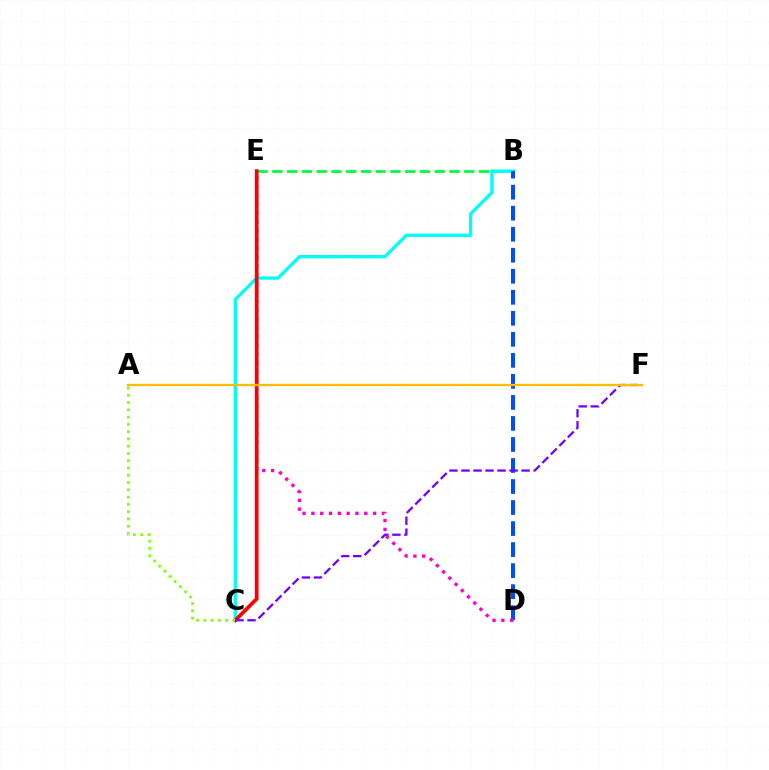{('B', 'E'): [{'color': '#00ff39', 'line_style': 'dashed', 'thickness': 2.0}], ('B', 'C'): [{'color': '#00fff6', 'line_style': 'solid', 'thickness': 2.39}], ('B', 'D'): [{'color': '#004bff', 'line_style': 'dashed', 'thickness': 2.86}], ('D', 'E'): [{'color': '#ff00cf', 'line_style': 'dotted', 'thickness': 2.39}], ('C', 'E'): [{'color': '#ff0000', 'line_style': 'solid', 'thickness': 2.7}], ('A', 'C'): [{'color': '#84ff00', 'line_style': 'dotted', 'thickness': 1.98}], ('C', 'F'): [{'color': '#7200ff', 'line_style': 'dashed', 'thickness': 1.63}], ('A', 'F'): [{'color': '#ffbd00', 'line_style': 'solid', 'thickness': 1.66}]}